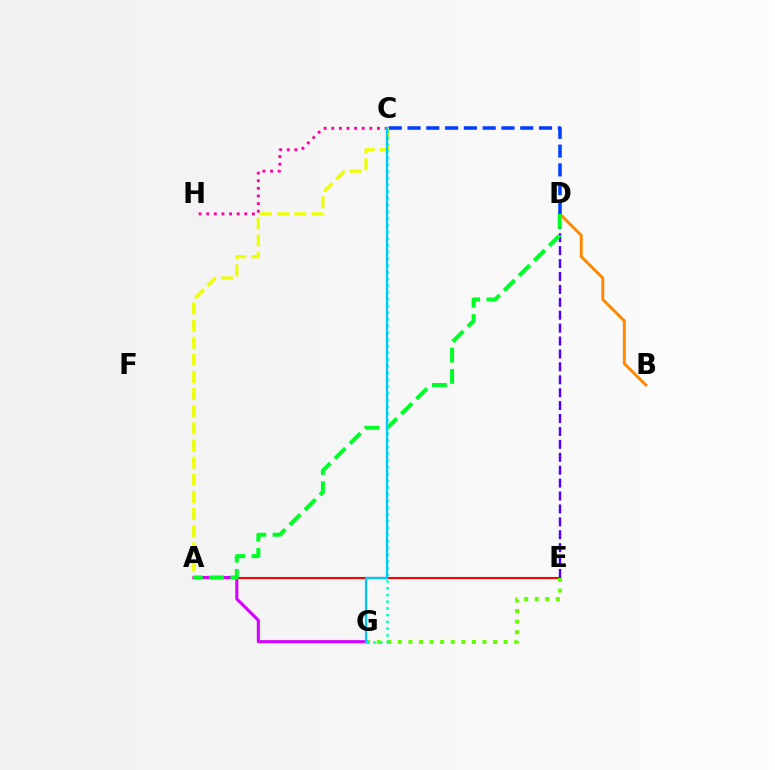{('B', 'D'): [{'color': '#ff8800', 'line_style': 'solid', 'thickness': 2.1}], ('C', 'H'): [{'color': '#ff00a0', 'line_style': 'dotted', 'thickness': 2.07}], ('A', 'E'): [{'color': '#ff0000', 'line_style': 'solid', 'thickness': 1.51}], ('E', 'G'): [{'color': '#66ff00', 'line_style': 'dotted', 'thickness': 2.87}], ('C', 'D'): [{'color': '#003fff', 'line_style': 'dashed', 'thickness': 2.55}], ('A', 'G'): [{'color': '#d600ff', 'line_style': 'solid', 'thickness': 2.21}], ('A', 'C'): [{'color': '#eeff00', 'line_style': 'dashed', 'thickness': 2.33}], ('D', 'E'): [{'color': '#4f00ff', 'line_style': 'dashed', 'thickness': 1.75}], ('A', 'D'): [{'color': '#00ff27', 'line_style': 'dashed', 'thickness': 2.89}], ('C', 'G'): [{'color': '#00ffaf', 'line_style': 'dotted', 'thickness': 1.83}, {'color': '#00c7ff', 'line_style': 'solid', 'thickness': 1.64}]}